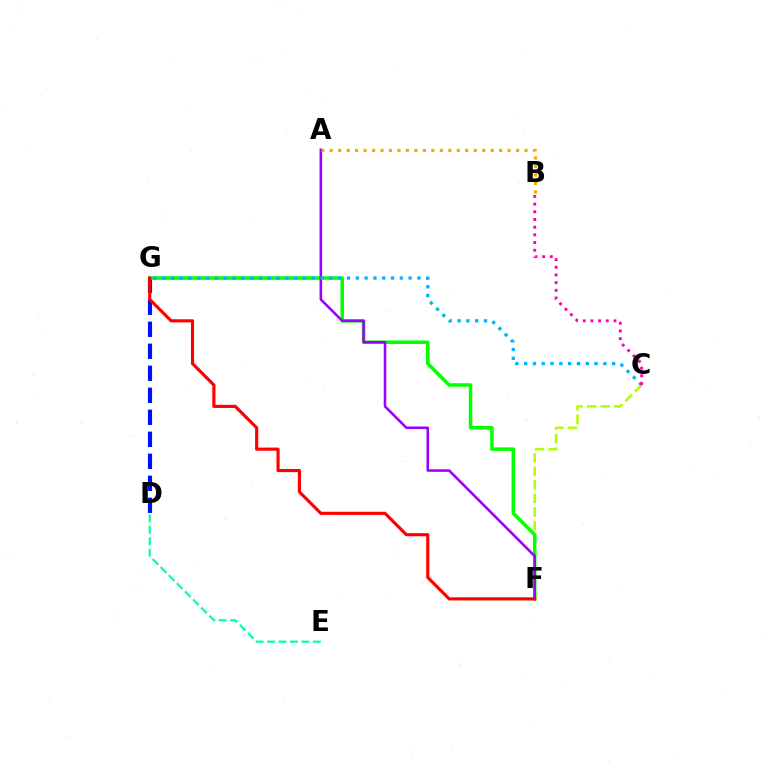{('D', 'E'): [{'color': '#00ff9d', 'line_style': 'dashed', 'thickness': 1.55}], ('D', 'G'): [{'color': '#0010ff', 'line_style': 'dashed', 'thickness': 2.99}], ('C', 'F'): [{'color': '#b3ff00', 'line_style': 'dashed', 'thickness': 1.84}], ('F', 'G'): [{'color': '#08ff00', 'line_style': 'solid', 'thickness': 2.54}, {'color': '#ff0000', 'line_style': 'solid', 'thickness': 2.27}], ('A', 'F'): [{'color': '#9b00ff', 'line_style': 'solid', 'thickness': 1.84}], ('A', 'B'): [{'color': '#ffa500', 'line_style': 'dotted', 'thickness': 2.3}], ('C', 'G'): [{'color': '#00b5ff', 'line_style': 'dotted', 'thickness': 2.39}], ('B', 'C'): [{'color': '#ff00bd', 'line_style': 'dotted', 'thickness': 2.09}]}